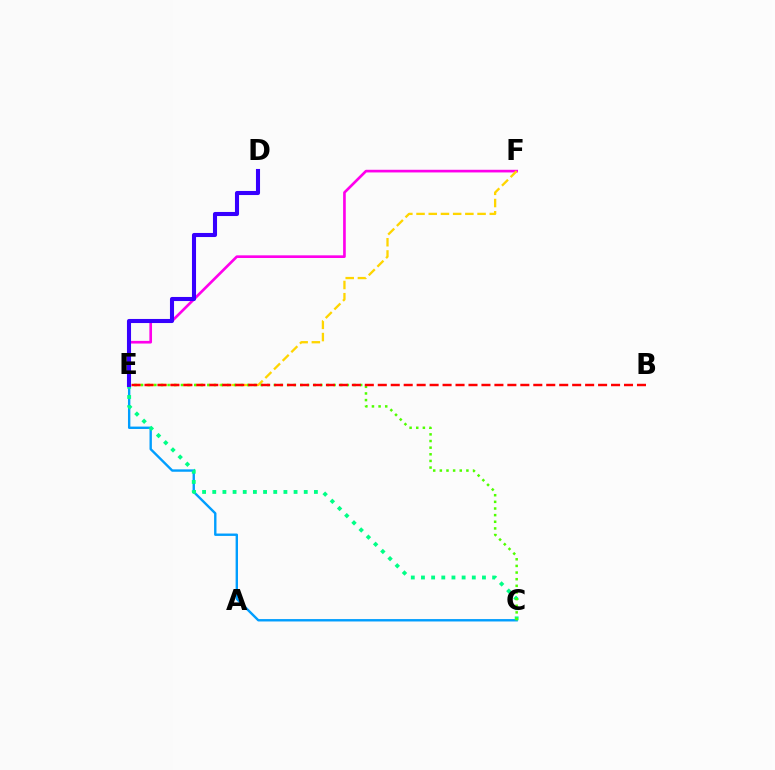{('E', 'F'): [{'color': '#ff00ed', 'line_style': 'solid', 'thickness': 1.91}, {'color': '#ffd500', 'line_style': 'dashed', 'thickness': 1.66}], ('C', 'E'): [{'color': '#009eff', 'line_style': 'solid', 'thickness': 1.72}, {'color': '#00ff86', 'line_style': 'dotted', 'thickness': 2.76}, {'color': '#4fff00', 'line_style': 'dotted', 'thickness': 1.8}], ('B', 'E'): [{'color': '#ff0000', 'line_style': 'dashed', 'thickness': 1.76}], ('D', 'E'): [{'color': '#3700ff', 'line_style': 'solid', 'thickness': 2.94}]}